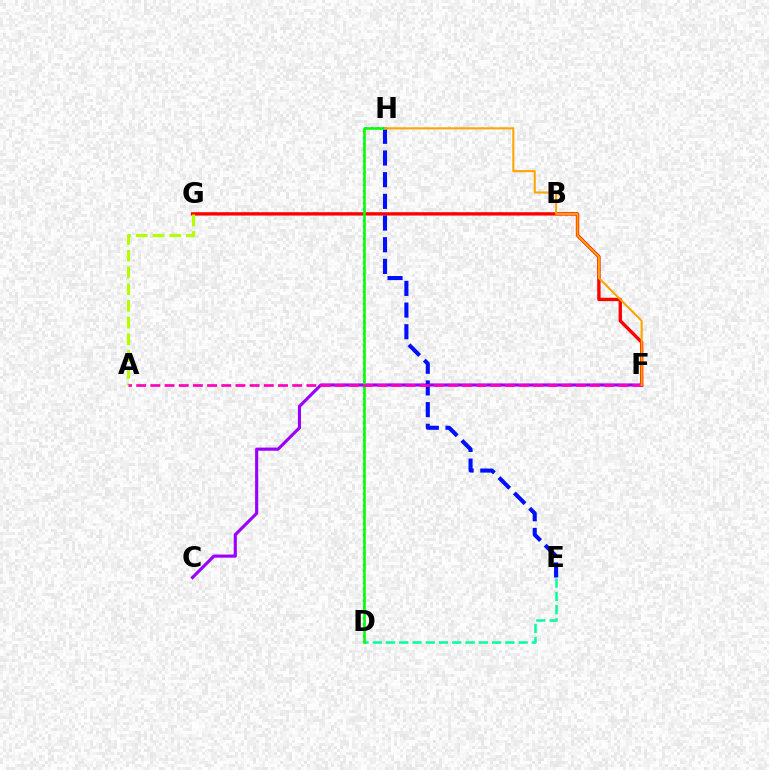{('C', 'F'): [{'color': '#9b00ff', 'line_style': 'solid', 'thickness': 2.25}], ('F', 'G'): [{'color': '#ff0000', 'line_style': 'solid', 'thickness': 2.42}], ('D', 'E'): [{'color': '#00ff9d', 'line_style': 'dashed', 'thickness': 1.8}], ('E', 'H'): [{'color': '#0010ff', 'line_style': 'dashed', 'thickness': 2.95}], ('D', 'H'): [{'color': '#00b5ff', 'line_style': 'dotted', 'thickness': 1.61}, {'color': '#08ff00', 'line_style': 'solid', 'thickness': 1.88}], ('A', 'G'): [{'color': '#b3ff00', 'line_style': 'dashed', 'thickness': 2.27}], ('A', 'F'): [{'color': '#ff00bd', 'line_style': 'dashed', 'thickness': 1.93}], ('F', 'H'): [{'color': '#ffa500', 'line_style': 'solid', 'thickness': 1.5}]}